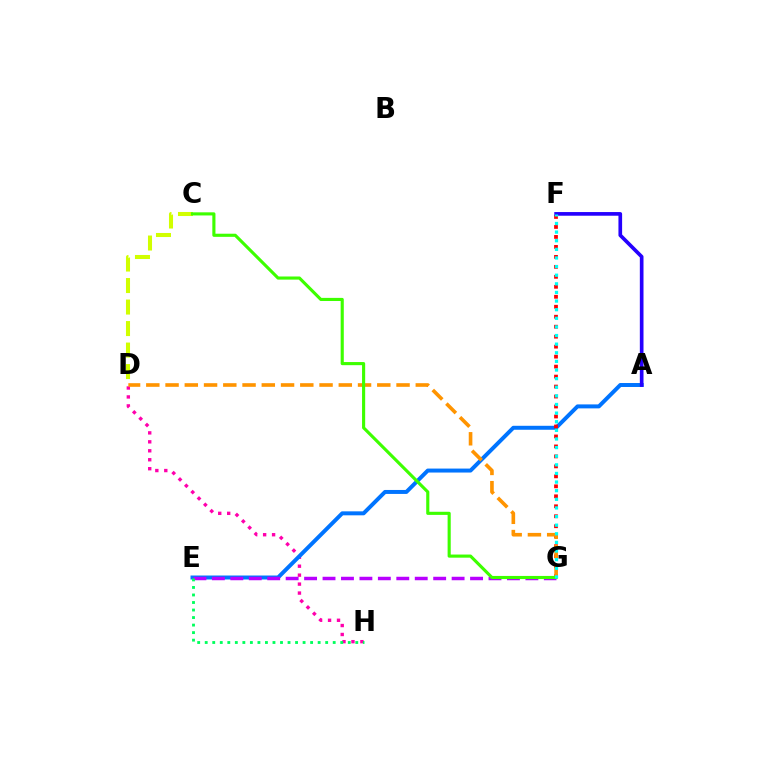{('D', 'H'): [{'color': '#ff00ac', 'line_style': 'dotted', 'thickness': 2.43}], ('C', 'D'): [{'color': '#d1ff00', 'line_style': 'dashed', 'thickness': 2.92}], ('A', 'E'): [{'color': '#0074ff', 'line_style': 'solid', 'thickness': 2.86}], ('E', 'G'): [{'color': '#b900ff', 'line_style': 'dashed', 'thickness': 2.51}], ('E', 'H'): [{'color': '#00ff5c', 'line_style': 'dotted', 'thickness': 2.05}], ('F', 'G'): [{'color': '#ff0000', 'line_style': 'dotted', 'thickness': 2.71}, {'color': '#00fff6', 'line_style': 'dotted', 'thickness': 2.34}], ('A', 'F'): [{'color': '#2500ff', 'line_style': 'solid', 'thickness': 2.64}], ('D', 'G'): [{'color': '#ff9400', 'line_style': 'dashed', 'thickness': 2.61}], ('C', 'G'): [{'color': '#3dff00', 'line_style': 'solid', 'thickness': 2.25}]}